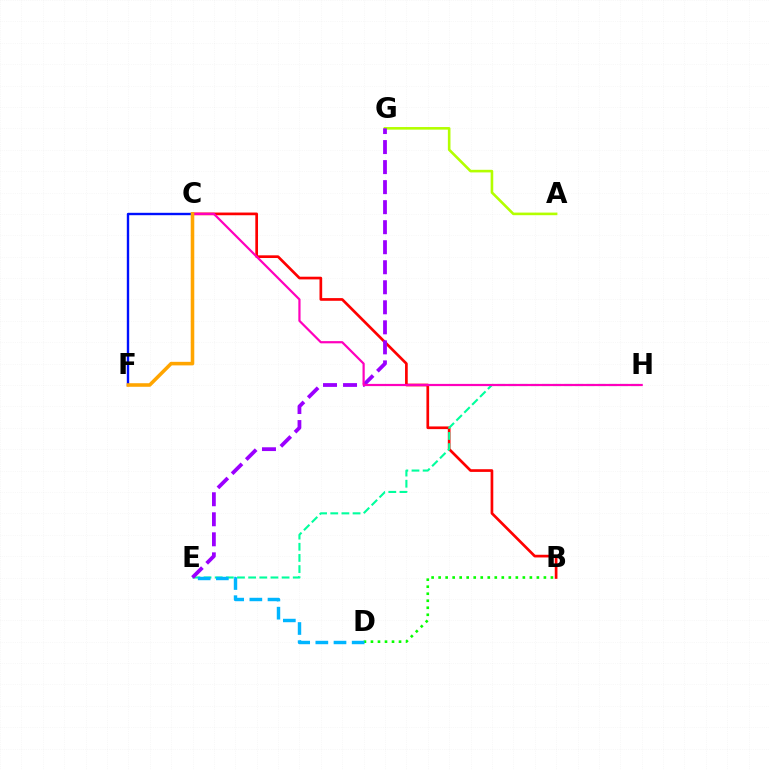{('A', 'G'): [{'color': '#b3ff00', 'line_style': 'solid', 'thickness': 1.88}], ('C', 'F'): [{'color': '#0010ff', 'line_style': 'solid', 'thickness': 1.72}, {'color': '#ffa500', 'line_style': 'solid', 'thickness': 2.56}], ('B', 'C'): [{'color': '#ff0000', 'line_style': 'solid', 'thickness': 1.94}], ('E', 'H'): [{'color': '#00ff9d', 'line_style': 'dashed', 'thickness': 1.51}], ('E', 'G'): [{'color': '#9b00ff', 'line_style': 'dashed', 'thickness': 2.72}], ('C', 'H'): [{'color': '#ff00bd', 'line_style': 'solid', 'thickness': 1.59}], ('B', 'D'): [{'color': '#08ff00', 'line_style': 'dotted', 'thickness': 1.91}], ('D', 'E'): [{'color': '#00b5ff', 'line_style': 'dashed', 'thickness': 2.47}]}